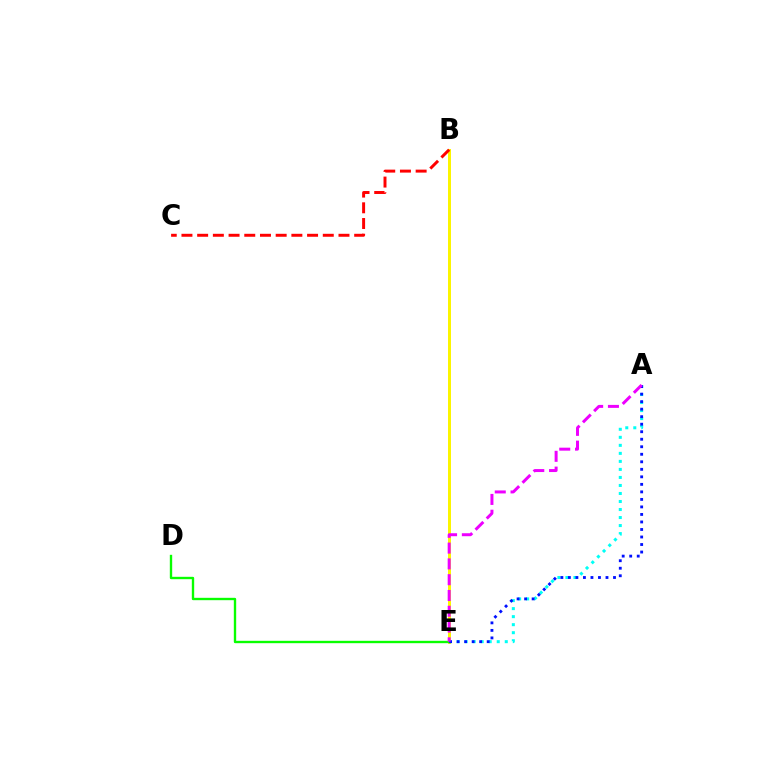{('B', 'E'): [{'color': '#fcf500', 'line_style': 'solid', 'thickness': 2.16}], ('A', 'E'): [{'color': '#00fff6', 'line_style': 'dotted', 'thickness': 2.18}, {'color': '#0010ff', 'line_style': 'dotted', 'thickness': 2.04}, {'color': '#ee00ff', 'line_style': 'dashed', 'thickness': 2.14}], ('D', 'E'): [{'color': '#08ff00', 'line_style': 'solid', 'thickness': 1.71}], ('B', 'C'): [{'color': '#ff0000', 'line_style': 'dashed', 'thickness': 2.13}]}